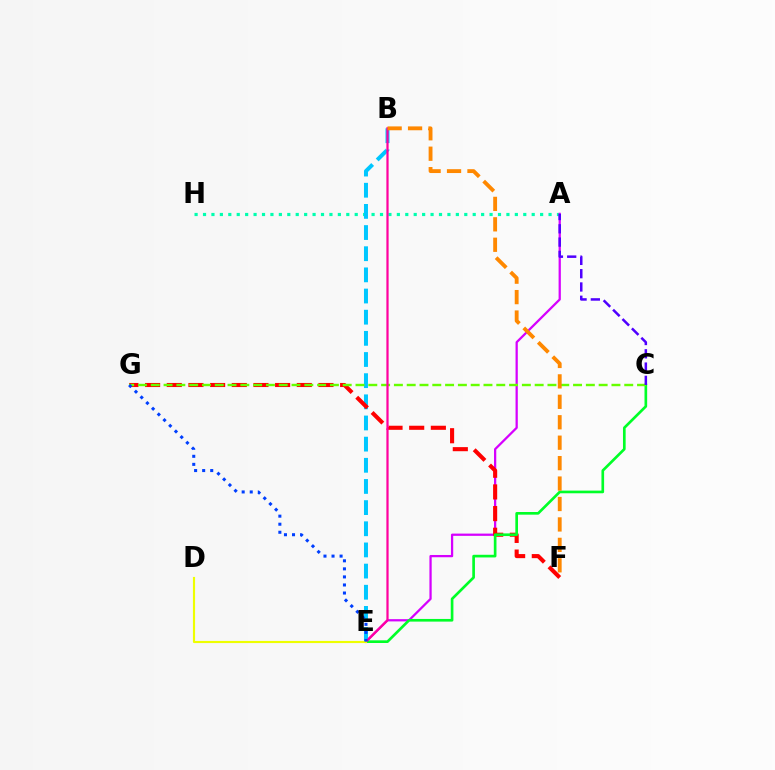{('A', 'H'): [{'color': '#00ffaf', 'line_style': 'dotted', 'thickness': 2.29}], ('A', 'E'): [{'color': '#d600ff', 'line_style': 'solid', 'thickness': 1.62}], ('B', 'E'): [{'color': '#00c7ff', 'line_style': 'dashed', 'thickness': 2.87}, {'color': '#ff00a0', 'line_style': 'solid', 'thickness': 1.61}], ('F', 'G'): [{'color': '#ff0000', 'line_style': 'dashed', 'thickness': 2.94}], ('C', 'E'): [{'color': '#00ff27', 'line_style': 'solid', 'thickness': 1.92}], ('C', 'G'): [{'color': '#66ff00', 'line_style': 'dashed', 'thickness': 1.74}], ('D', 'E'): [{'color': '#eeff00', 'line_style': 'solid', 'thickness': 1.54}], ('E', 'G'): [{'color': '#003fff', 'line_style': 'dotted', 'thickness': 2.19}], ('A', 'C'): [{'color': '#4f00ff', 'line_style': 'dashed', 'thickness': 1.8}], ('B', 'F'): [{'color': '#ff8800', 'line_style': 'dashed', 'thickness': 2.78}]}